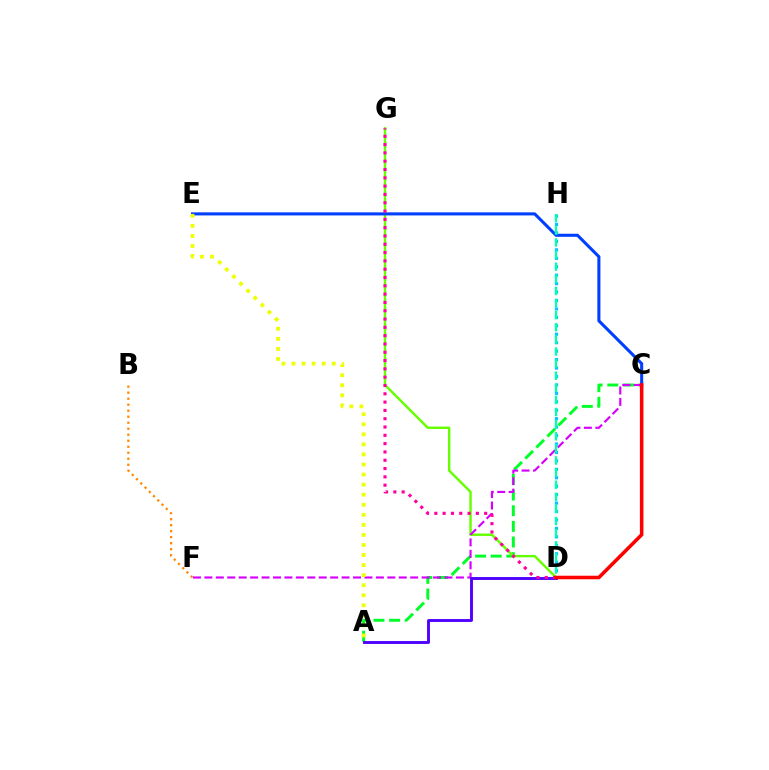{('A', 'C'): [{'color': '#00ff27', 'line_style': 'dashed', 'thickness': 2.12}], ('D', 'G'): [{'color': '#66ff00', 'line_style': 'solid', 'thickness': 1.75}, {'color': '#ff00a0', 'line_style': 'dotted', 'thickness': 2.26}], ('C', 'E'): [{'color': '#003fff', 'line_style': 'solid', 'thickness': 2.2}], ('C', 'F'): [{'color': '#d600ff', 'line_style': 'dashed', 'thickness': 1.55}], ('A', 'D'): [{'color': '#4f00ff', 'line_style': 'solid', 'thickness': 2.08}], ('D', 'H'): [{'color': '#00c7ff', 'line_style': 'dotted', 'thickness': 2.29}, {'color': '#00ffaf', 'line_style': 'dashed', 'thickness': 1.65}], ('A', 'E'): [{'color': '#eeff00', 'line_style': 'dotted', 'thickness': 2.73}], ('B', 'F'): [{'color': '#ff8800', 'line_style': 'dotted', 'thickness': 1.63}], ('C', 'D'): [{'color': '#ff0000', 'line_style': 'solid', 'thickness': 2.56}]}